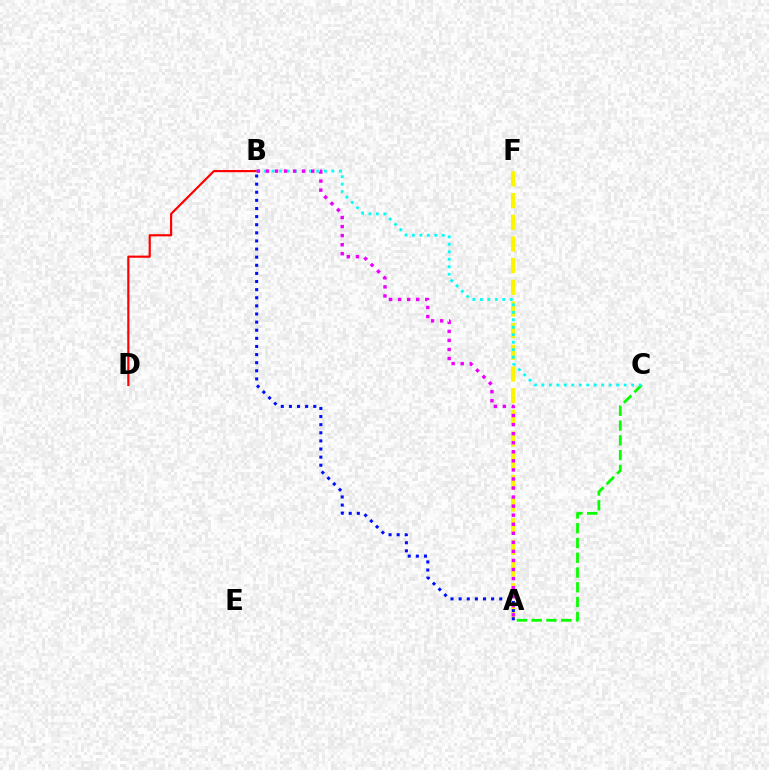{('B', 'D'): [{'color': '#ff0000', 'line_style': 'solid', 'thickness': 1.56}], ('A', 'F'): [{'color': '#fcf500', 'line_style': 'dashed', 'thickness': 2.94}], ('A', 'C'): [{'color': '#08ff00', 'line_style': 'dashed', 'thickness': 2.01}], ('B', 'C'): [{'color': '#00fff6', 'line_style': 'dotted', 'thickness': 2.03}], ('A', 'B'): [{'color': '#ee00ff', 'line_style': 'dotted', 'thickness': 2.46}, {'color': '#0010ff', 'line_style': 'dotted', 'thickness': 2.21}]}